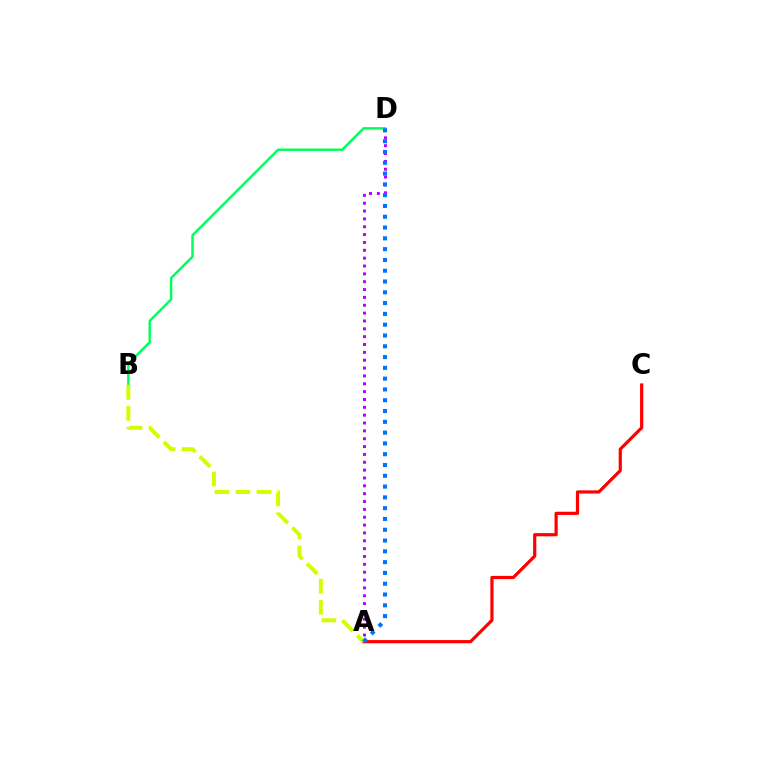{('A', 'D'): [{'color': '#b900ff', 'line_style': 'dotted', 'thickness': 2.13}, {'color': '#0074ff', 'line_style': 'dotted', 'thickness': 2.93}], ('B', 'D'): [{'color': '#00ff5c', 'line_style': 'solid', 'thickness': 1.76}], ('A', 'C'): [{'color': '#ff0000', 'line_style': 'solid', 'thickness': 2.3}], ('A', 'B'): [{'color': '#d1ff00', 'line_style': 'dashed', 'thickness': 2.86}]}